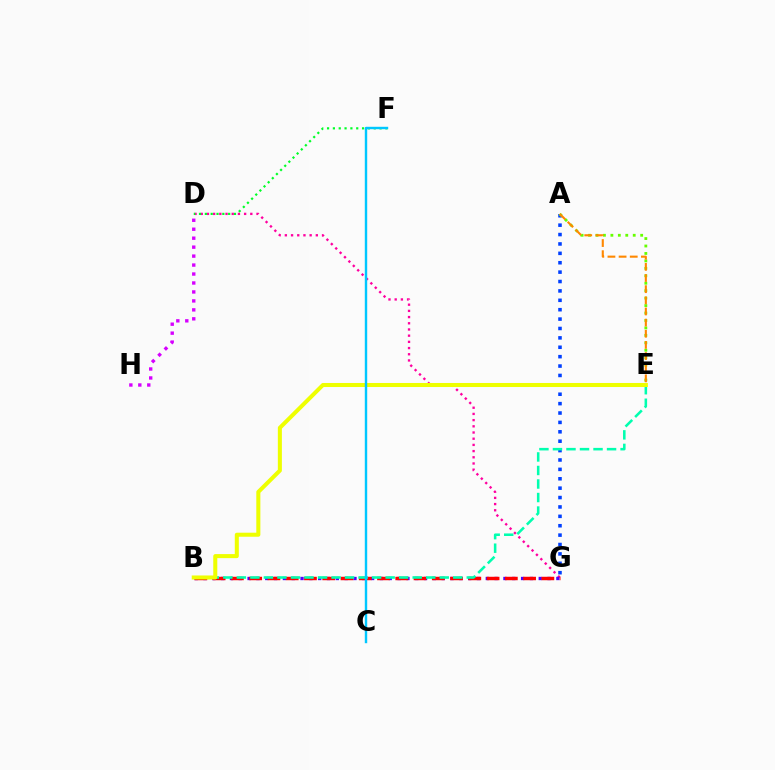{('A', 'G'): [{'color': '#003fff', 'line_style': 'dotted', 'thickness': 2.55}], ('D', 'G'): [{'color': '#ff00a0', 'line_style': 'dotted', 'thickness': 1.68}], ('A', 'E'): [{'color': '#66ff00', 'line_style': 'dotted', 'thickness': 2.02}, {'color': '#ff8800', 'line_style': 'dashed', 'thickness': 1.51}], ('B', 'G'): [{'color': '#4f00ff', 'line_style': 'dotted', 'thickness': 2.4}, {'color': '#ff0000', 'line_style': 'dashed', 'thickness': 2.48}], ('B', 'E'): [{'color': '#00ffaf', 'line_style': 'dashed', 'thickness': 1.84}, {'color': '#eeff00', 'line_style': 'solid', 'thickness': 2.91}], ('D', 'H'): [{'color': '#d600ff', 'line_style': 'dotted', 'thickness': 2.43}], ('D', 'F'): [{'color': '#00ff27', 'line_style': 'dotted', 'thickness': 1.58}], ('C', 'F'): [{'color': '#00c7ff', 'line_style': 'solid', 'thickness': 1.73}]}